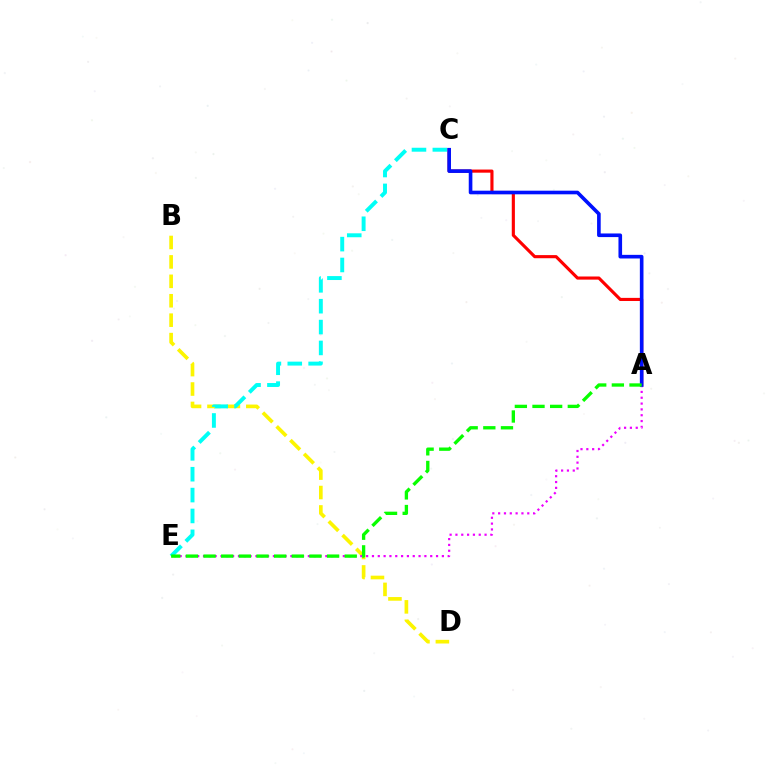{('B', 'D'): [{'color': '#fcf500', 'line_style': 'dashed', 'thickness': 2.64}], ('C', 'E'): [{'color': '#00fff6', 'line_style': 'dashed', 'thickness': 2.83}], ('A', 'C'): [{'color': '#ff0000', 'line_style': 'solid', 'thickness': 2.25}, {'color': '#0010ff', 'line_style': 'solid', 'thickness': 2.61}], ('A', 'E'): [{'color': '#ee00ff', 'line_style': 'dotted', 'thickness': 1.58}, {'color': '#08ff00', 'line_style': 'dashed', 'thickness': 2.4}]}